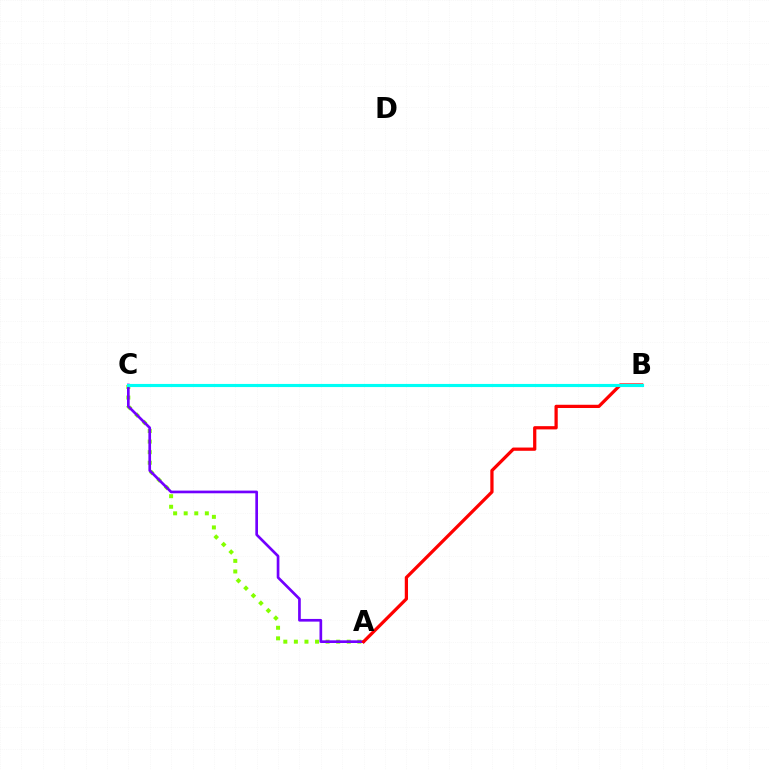{('A', 'C'): [{'color': '#84ff00', 'line_style': 'dotted', 'thickness': 2.87}, {'color': '#7200ff', 'line_style': 'solid', 'thickness': 1.93}], ('A', 'B'): [{'color': '#ff0000', 'line_style': 'solid', 'thickness': 2.34}], ('B', 'C'): [{'color': '#00fff6', 'line_style': 'solid', 'thickness': 2.25}]}